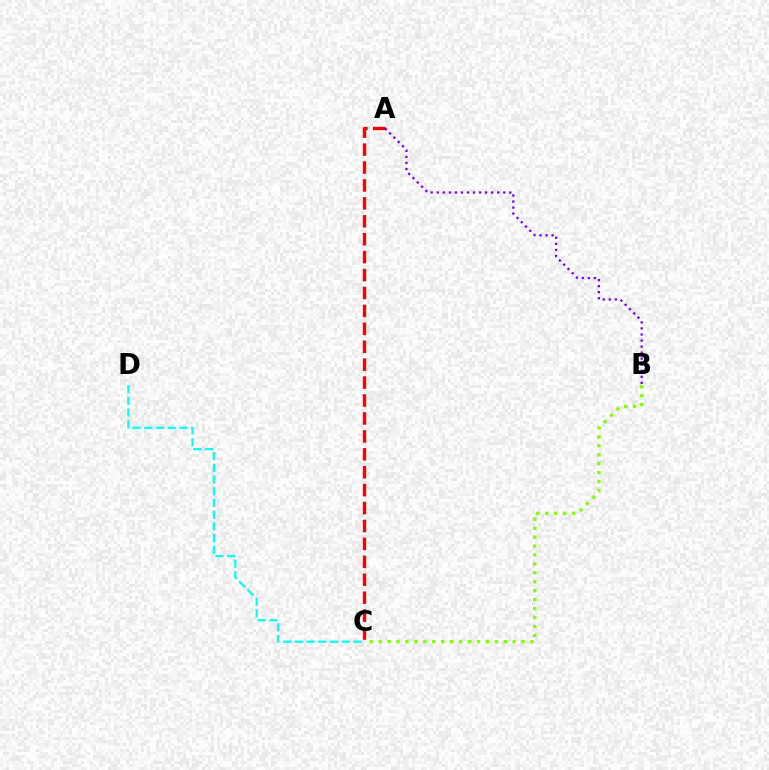{('A', 'C'): [{'color': '#ff0000', 'line_style': 'dashed', 'thickness': 2.43}], ('A', 'B'): [{'color': '#7200ff', 'line_style': 'dotted', 'thickness': 1.64}], ('B', 'C'): [{'color': '#84ff00', 'line_style': 'dotted', 'thickness': 2.43}], ('C', 'D'): [{'color': '#00fff6', 'line_style': 'dashed', 'thickness': 1.59}]}